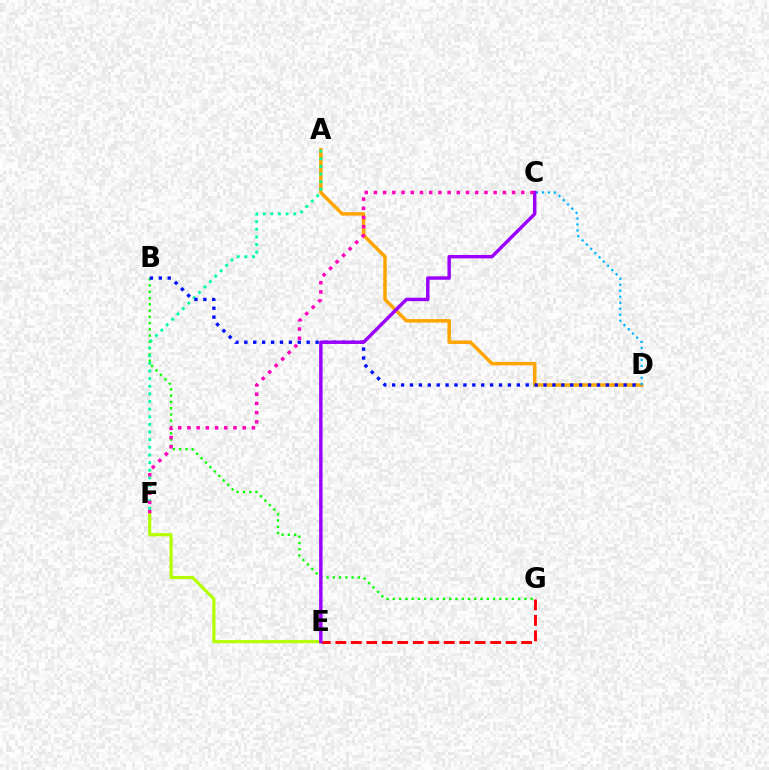{('B', 'G'): [{'color': '#08ff00', 'line_style': 'dotted', 'thickness': 1.7}], ('A', 'D'): [{'color': '#ffa500', 'line_style': 'solid', 'thickness': 2.51}], ('A', 'F'): [{'color': '#00ff9d', 'line_style': 'dotted', 'thickness': 2.07}], ('B', 'D'): [{'color': '#0010ff', 'line_style': 'dotted', 'thickness': 2.42}], ('E', 'G'): [{'color': '#ff0000', 'line_style': 'dashed', 'thickness': 2.1}], ('E', 'F'): [{'color': '#b3ff00', 'line_style': 'solid', 'thickness': 2.27}], ('C', 'D'): [{'color': '#00b5ff', 'line_style': 'dotted', 'thickness': 1.63}], ('C', 'E'): [{'color': '#9b00ff', 'line_style': 'solid', 'thickness': 2.47}], ('C', 'F'): [{'color': '#ff00bd', 'line_style': 'dotted', 'thickness': 2.5}]}